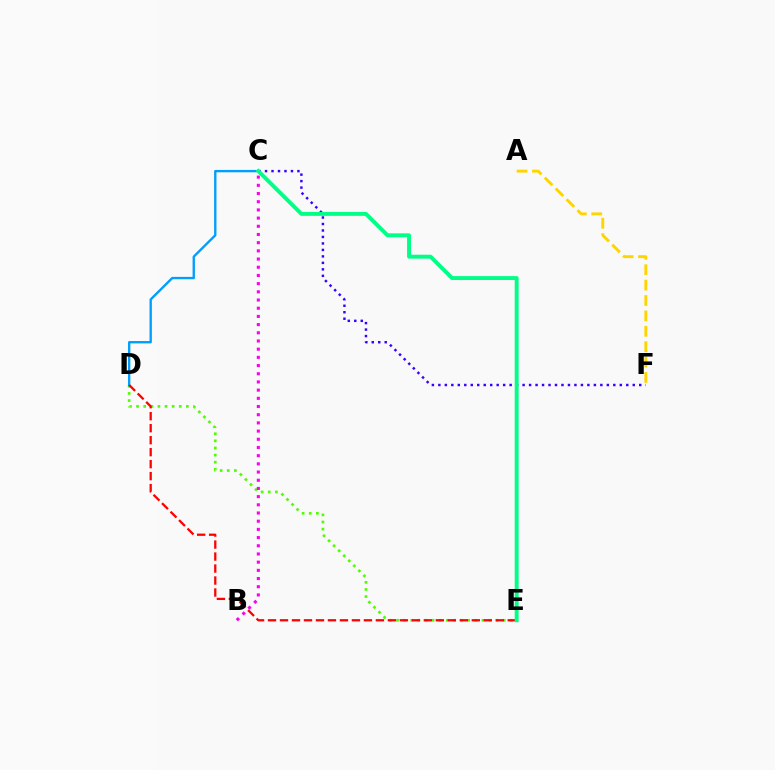{('D', 'E'): [{'color': '#4fff00', 'line_style': 'dotted', 'thickness': 1.93}, {'color': '#ff0000', 'line_style': 'dashed', 'thickness': 1.63}], ('C', 'D'): [{'color': '#009eff', 'line_style': 'solid', 'thickness': 1.7}], ('B', 'C'): [{'color': '#ff00ed', 'line_style': 'dotted', 'thickness': 2.23}], ('C', 'F'): [{'color': '#3700ff', 'line_style': 'dotted', 'thickness': 1.76}], ('C', 'E'): [{'color': '#00ff86', 'line_style': 'solid', 'thickness': 2.82}], ('A', 'F'): [{'color': '#ffd500', 'line_style': 'dashed', 'thickness': 2.09}]}